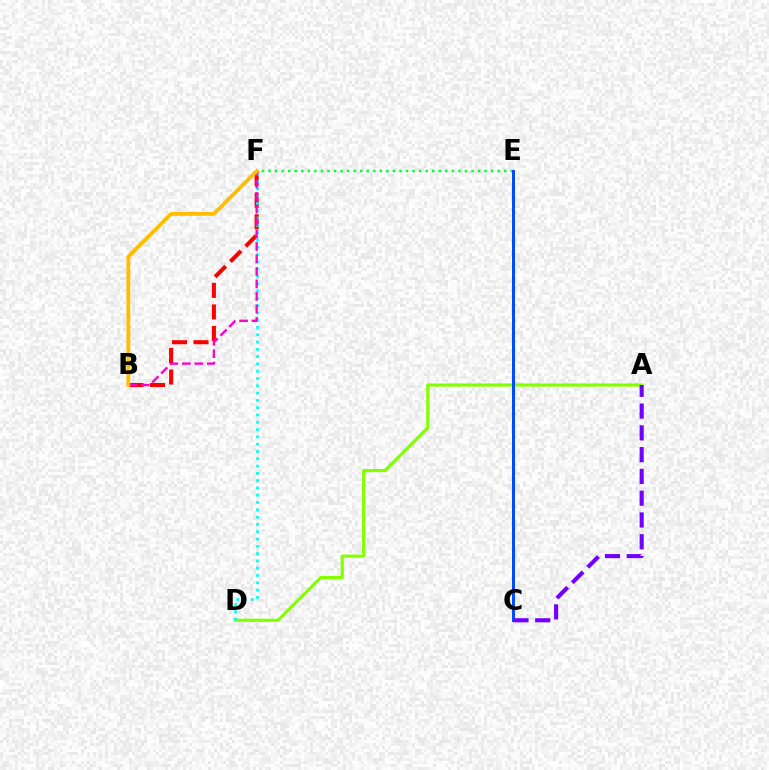{('B', 'F'): [{'color': '#ff0000', 'line_style': 'dashed', 'thickness': 2.93}, {'color': '#ff00cf', 'line_style': 'dashed', 'thickness': 1.7}, {'color': '#ffbd00', 'line_style': 'solid', 'thickness': 2.73}], ('A', 'D'): [{'color': '#84ff00', 'line_style': 'solid', 'thickness': 2.27}], ('D', 'F'): [{'color': '#00fff6', 'line_style': 'dotted', 'thickness': 1.98}], ('E', 'F'): [{'color': '#00ff39', 'line_style': 'dotted', 'thickness': 1.78}], ('C', 'E'): [{'color': '#004bff', 'line_style': 'solid', 'thickness': 2.16}], ('A', 'C'): [{'color': '#7200ff', 'line_style': 'dashed', 'thickness': 2.96}]}